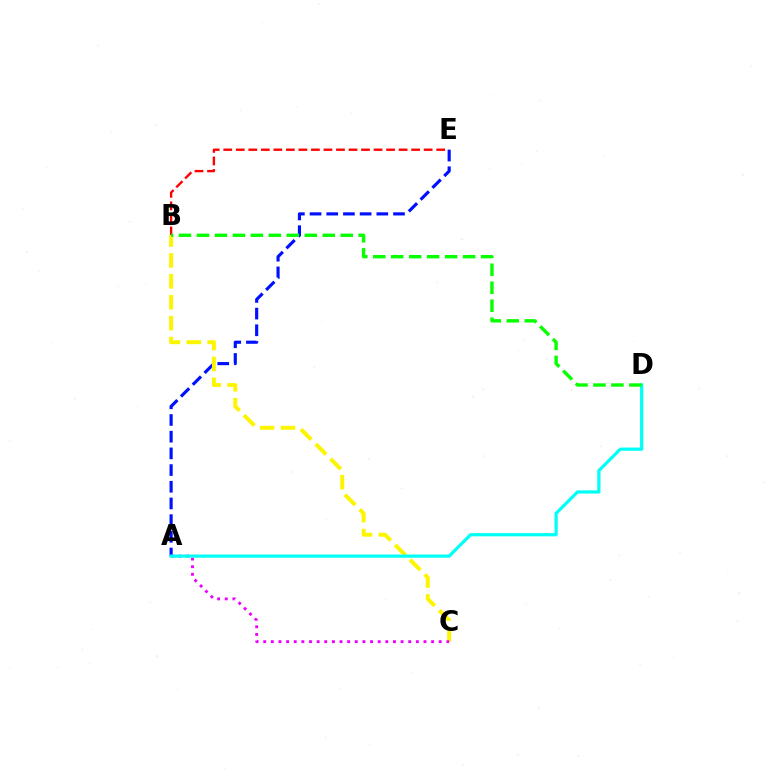{('B', 'E'): [{'color': '#ff0000', 'line_style': 'dashed', 'thickness': 1.7}], ('A', 'E'): [{'color': '#0010ff', 'line_style': 'dashed', 'thickness': 2.27}], ('B', 'C'): [{'color': '#fcf500', 'line_style': 'dashed', 'thickness': 2.84}], ('A', 'C'): [{'color': '#ee00ff', 'line_style': 'dotted', 'thickness': 2.07}], ('A', 'D'): [{'color': '#00fff6', 'line_style': 'solid', 'thickness': 2.32}], ('B', 'D'): [{'color': '#08ff00', 'line_style': 'dashed', 'thickness': 2.44}]}